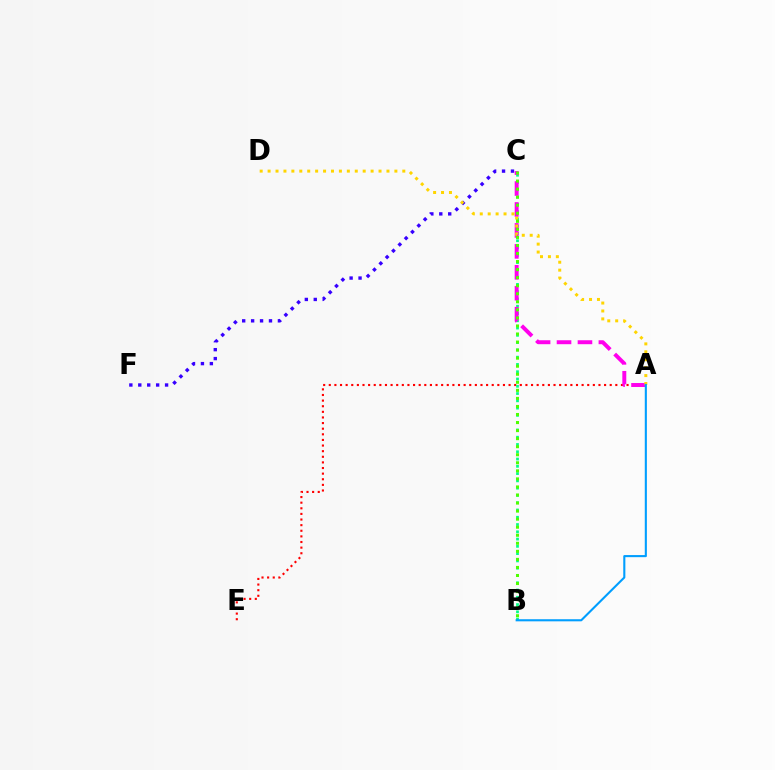{('A', 'E'): [{'color': '#ff0000', 'line_style': 'dotted', 'thickness': 1.53}], ('C', 'F'): [{'color': '#3700ff', 'line_style': 'dotted', 'thickness': 2.43}], ('B', 'C'): [{'color': '#00ff86', 'line_style': 'dotted', 'thickness': 1.98}, {'color': '#4fff00', 'line_style': 'dotted', 'thickness': 2.19}], ('A', 'C'): [{'color': '#ff00ed', 'line_style': 'dashed', 'thickness': 2.84}], ('A', 'D'): [{'color': '#ffd500', 'line_style': 'dotted', 'thickness': 2.15}], ('A', 'B'): [{'color': '#009eff', 'line_style': 'solid', 'thickness': 1.51}]}